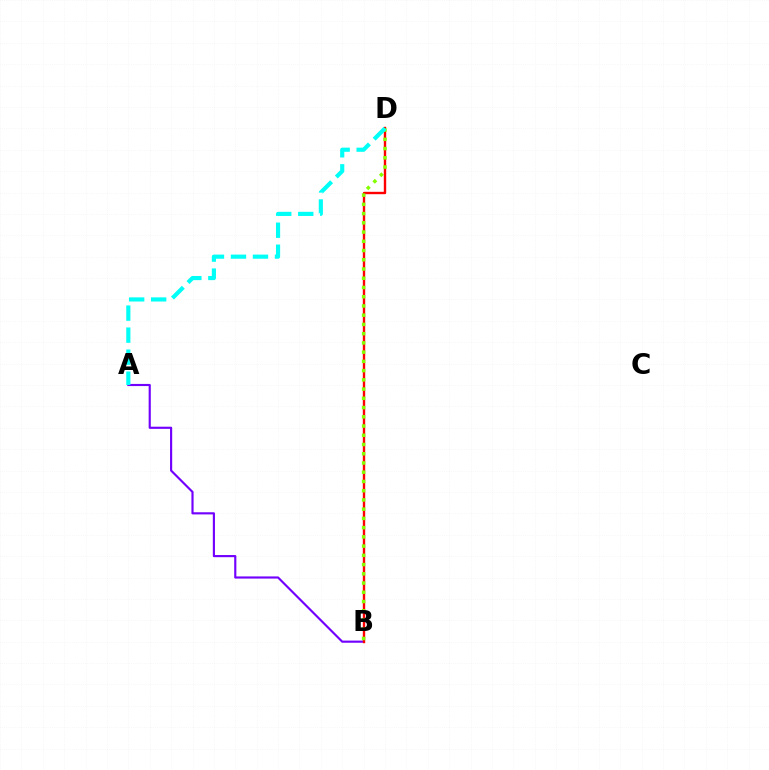{('A', 'B'): [{'color': '#7200ff', 'line_style': 'solid', 'thickness': 1.55}], ('B', 'D'): [{'color': '#ff0000', 'line_style': 'solid', 'thickness': 1.72}, {'color': '#84ff00', 'line_style': 'dotted', 'thickness': 2.51}], ('A', 'D'): [{'color': '#00fff6', 'line_style': 'dashed', 'thickness': 2.99}]}